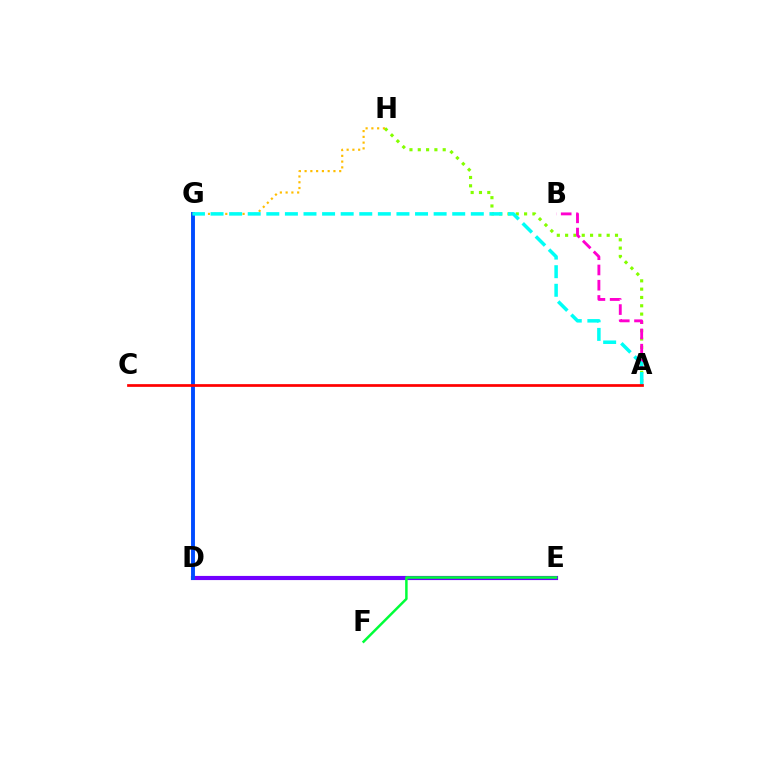{('A', 'H'): [{'color': '#84ff00', 'line_style': 'dotted', 'thickness': 2.26}], ('D', 'E'): [{'color': '#7200ff', 'line_style': 'solid', 'thickness': 2.99}], ('A', 'B'): [{'color': '#ff00cf', 'line_style': 'dashed', 'thickness': 2.07}], ('D', 'G'): [{'color': '#004bff', 'line_style': 'solid', 'thickness': 2.81}], ('G', 'H'): [{'color': '#ffbd00', 'line_style': 'dotted', 'thickness': 1.57}], ('E', 'F'): [{'color': '#00ff39', 'line_style': 'solid', 'thickness': 1.79}], ('A', 'G'): [{'color': '#00fff6', 'line_style': 'dashed', 'thickness': 2.53}], ('A', 'C'): [{'color': '#ff0000', 'line_style': 'solid', 'thickness': 1.96}]}